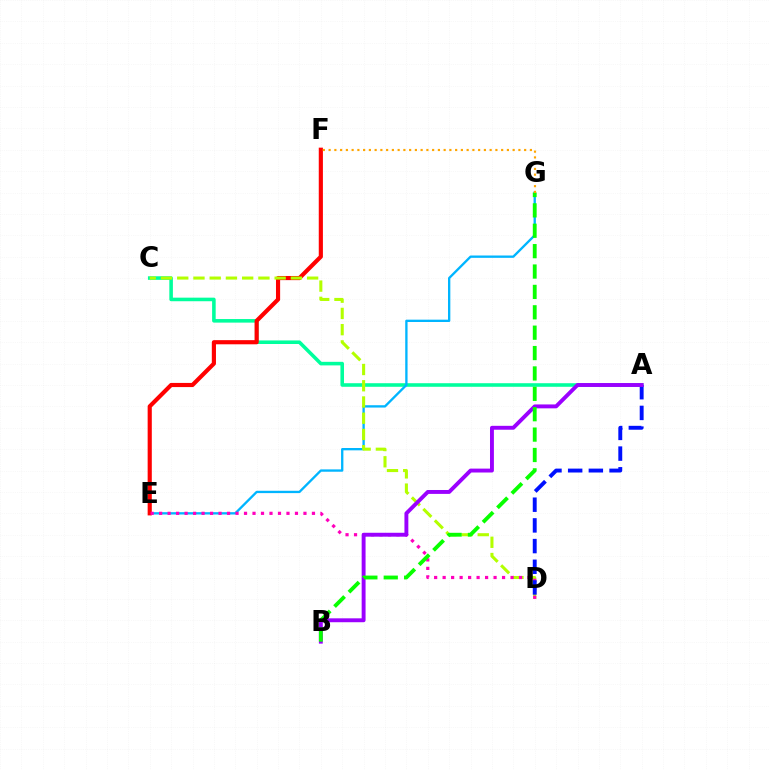{('A', 'C'): [{'color': '#00ff9d', 'line_style': 'solid', 'thickness': 2.57}], ('E', 'G'): [{'color': '#00b5ff', 'line_style': 'solid', 'thickness': 1.68}], ('E', 'F'): [{'color': '#ff0000', 'line_style': 'solid', 'thickness': 2.99}], ('C', 'D'): [{'color': '#b3ff00', 'line_style': 'dashed', 'thickness': 2.21}], ('D', 'E'): [{'color': '#ff00bd', 'line_style': 'dotted', 'thickness': 2.31}], ('A', 'D'): [{'color': '#0010ff', 'line_style': 'dashed', 'thickness': 2.81}], ('A', 'B'): [{'color': '#9b00ff', 'line_style': 'solid', 'thickness': 2.81}], ('B', 'G'): [{'color': '#08ff00', 'line_style': 'dashed', 'thickness': 2.77}], ('F', 'G'): [{'color': '#ffa500', 'line_style': 'dotted', 'thickness': 1.56}]}